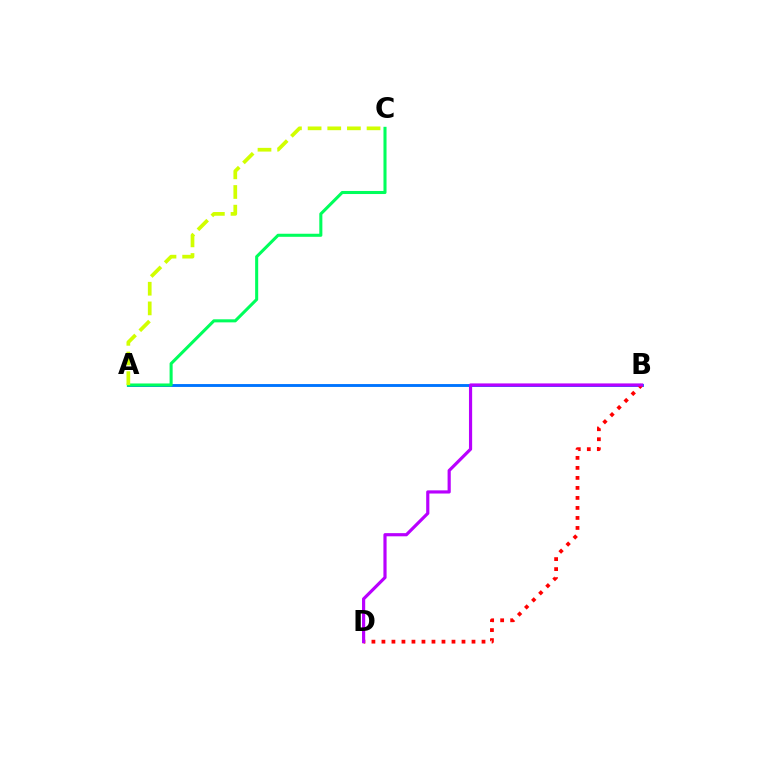{('A', 'B'): [{'color': '#0074ff', 'line_style': 'solid', 'thickness': 2.07}], ('A', 'C'): [{'color': '#00ff5c', 'line_style': 'solid', 'thickness': 2.2}, {'color': '#d1ff00', 'line_style': 'dashed', 'thickness': 2.67}], ('B', 'D'): [{'color': '#ff0000', 'line_style': 'dotted', 'thickness': 2.72}, {'color': '#b900ff', 'line_style': 'solid', 'thickness': 2.28}]}